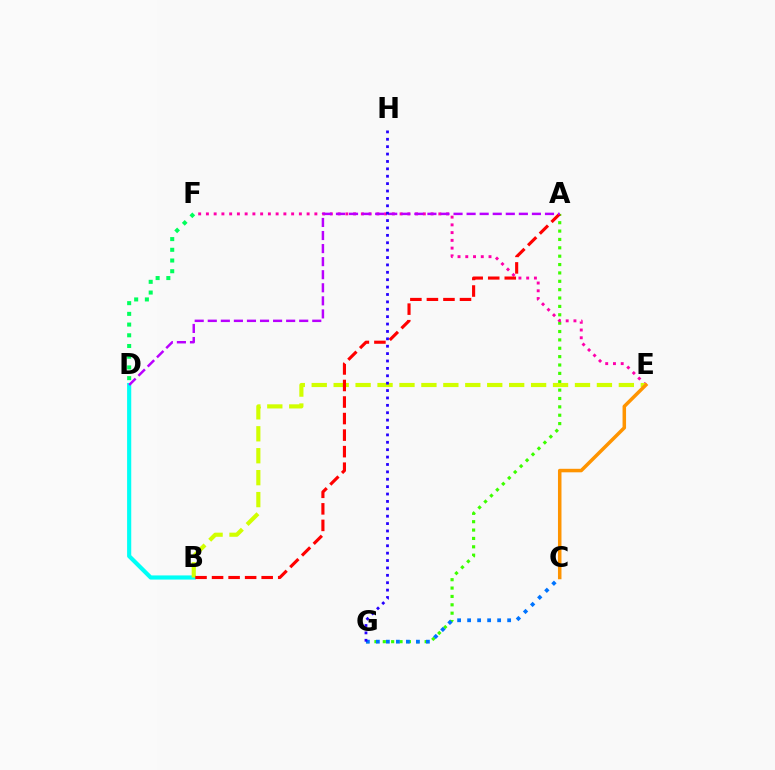{('A', 'G'): [{'color': '#3dff00', 'line_style': 'dotted', 'thickness': 2.27}], ('B', 'D'): [{'color': '#00fff6', 'line_style': 'solid', 'thickness': 2.99}], ('E', 'F'): [{'color': '#ff00ac', 'line_style': 'dotted', 'thickness': 2.1}], ('B', 'E'): [{'color': '#d1ff00', 'line_style': 'dashed', 'thickness': 2.98}], ('C', 'E'): [{'color': '#ff9400', 'line_style': 'solid', 'thickness': 2.53}], ('A', 'B'): [{'color': '#ff0000', 'line_style': 'dashed', 'thickness': 2.25}], ('A', 'D'): [{'color': '#b900ff', 'line_style': 'dashed', 'thickness': 1.77}], ('C', 'G'): [{'color': '#0074ff', 'line_style': 'dotted', 'thickness': 2.72}], ('D', 'F'): [{'color': '#00ff5c', 'line_style': 'dotted', 'thickness': 2.91}], ('G', 'H'): [{'color': '#2500ff', 'line_style': 'dotted', 'thickness': 2.01}]}